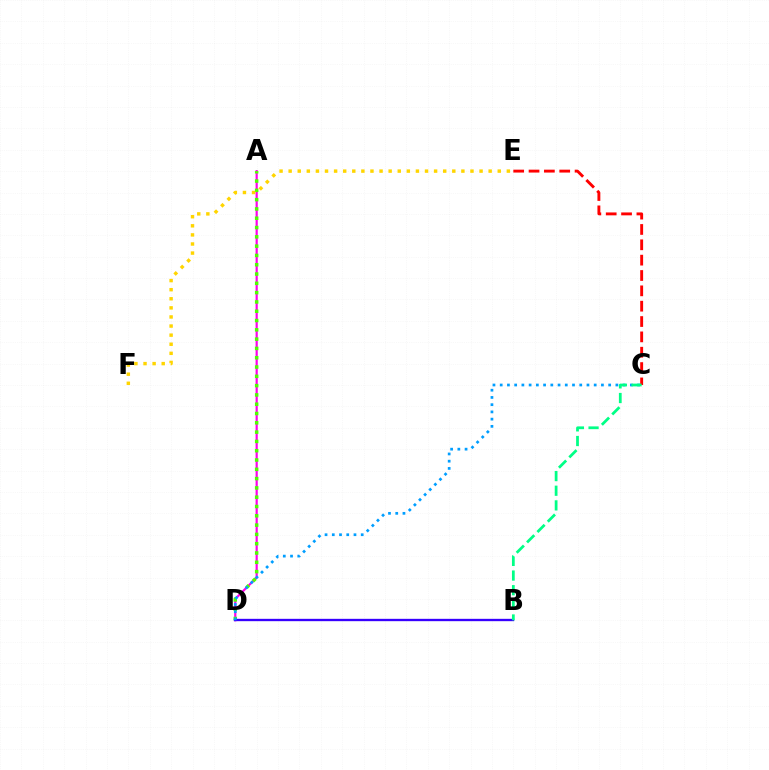{('A', 'D'): [{'color': '#ff00ed', 'line_style': 'solid', 'thickness': 1.59}, {'color': '#4fff00', 'line_style': 'dotted', 'thickness': 2.53}], ('C', 'E'): [{'color': '#ff0000', 'line_style': 'dashed', 'thickness': 2.08}], ('B', 'D'): [{'color': '#3700ff', 'line_style': 'solid', 'thickness': 1.69}], ('C', 'D'): [{'color': '#009eff', 'line_style': 'dotted', 'thickness': 1.96}], ('B', 'C'): [{'color': '#00ff86', 'line_style': 'dashed', 'thickness': 1.99}], ('E', 'F'): [{'color': '#ffd500', 'line_style': 'dotted', 'thickness': 2.47}]}